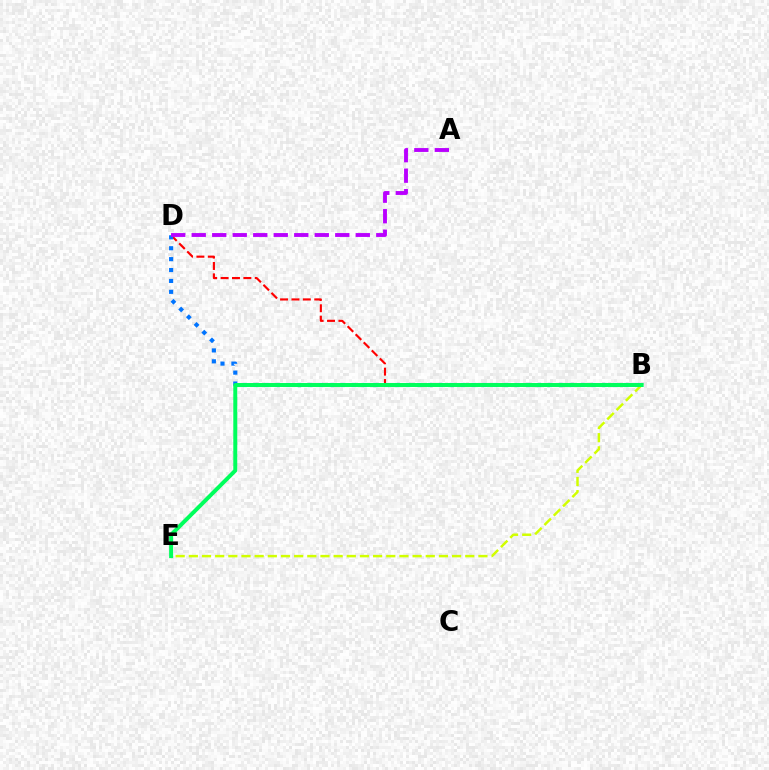{('B', 'D'): [{'color': '#ff0000', 'line_style': 'dashed', 'thickness': 1.55}, {'color': '#0074ff', 'line_style': 'dotted', 'thickness': 2.96}], ('B', 'E'): [{'color': '#d1ff00', 'line_style': 'dashed', 'thickness': 1.79}, {'color': '#00ff5c', 'line_style': 'solid', 'thickness': 2.86}], ('A', 'D'): [{'color': '#b900ff', 'line_style': 'dashed', 'thickness': 2.79}]}